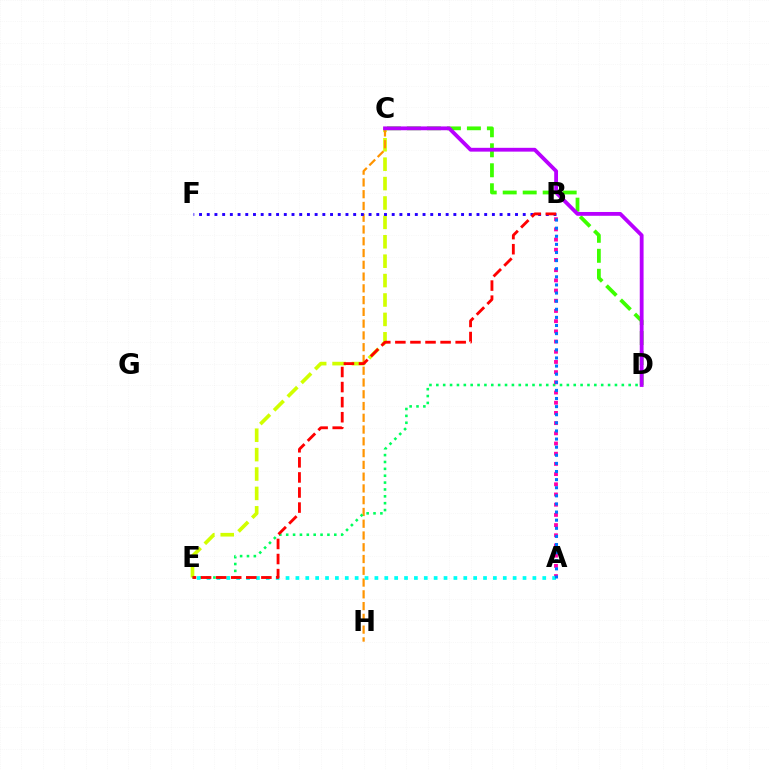{('C', 'E'): [{'color': '#d1ff00', 'line_style': 'dashed', 'thickness': 2.64}], ('C', 'H'): [{'color': '#ff9400', 'line_style': 'dashed', 'thickness': 1.6}], ('D', 'E'): [{'color': '#00ff5c', 'line_style': 'dotted', 'thickness': 1.87}], ('C', 'D'): [{'color': '#3dff00', 'line_style': 'dashed', 'thickness': 2.72}, {'color': '#b900ff', 'line_style': 'solid', 'thickness': 2.75}], ('A', 'B'): [{'color': '#ff00ac', 'line_style': 'dotted', 'thickness': 2.77}, {'color': '#0074ff', 'line_style': 'dotted', 'thickness': 2.2}], ('B', 'F'): [{'color': '#2500ff', 'line_style': 'dotted', 'thickness': 2.09}], ('A', 'E'): [{'color': '#00fff6', 'line_style': 'dotted', 'thickness': 2.68}], ('B', 'E'): [{'color': '#ff0000', 'line_style': 'dashed', 'thickness': 2.05}]}